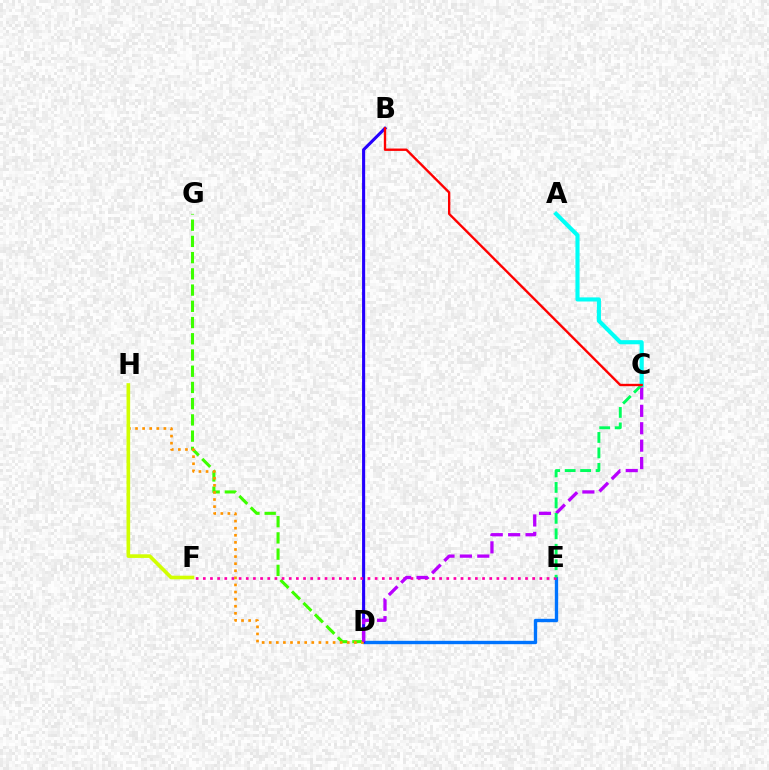{('D', 'E'): [{'color': '#0074ff', 'line_style': 'solid', 'thickness': 2.42}], ('D', 'G'): [{'color': '#3dff00', 'line_style': 'dashed', 'thickness': 2.2}], ('B', 'D'): [{'color': '#2500ff', 'line_style': 'solid', 'thickness': 2.23}], ('E', 'F'): [{'color': '#ff00ac', 'line_style': 'dotted', 'thickness': 1.95}], ('D', 'H'): [{'color': '#ff9400', 'line_style': 'dotted', 'thickness': 1.93}], ('A', 'C'): [{'color': '#00fff6', 'line_style': 'solid', 'thickness': 2.96}], ('C', 'D'): [{'color': '#b900ff', 'line_style': 'dashed', 'thickness': 2.37}], ('C', 'E'): [{'color': '#00ff5c', 'line_style': 'dashed', 'thickness': 2.1}], ('B', 'C'): [{'color': '#ff0000', 'line_style': 'solid', 'thickness': 1.7}], ('F', 'H'): [{'color': '#d1ff00', 'line_style': 'solid', 'thickness': 2.61}]}